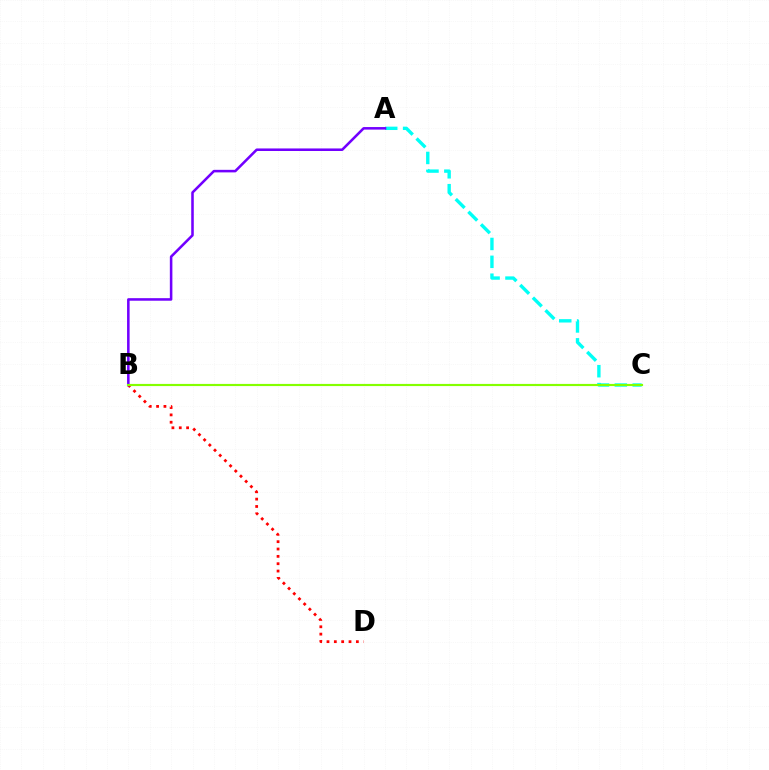{('B', 'D'): [{'color': '#ff0000', 'line_style': 'dotted', 'thickness': 2.0}], ('A', 'C'): [{'color': '#00fff6', 'line_style': 'dashed', 'thickness': 2.43}], ('A', 'B'): [{'color': '#7200ff', 'line_style': 'solid', 'thickness': 1.84}], ('B', 'C'): [{'color': '#84ff00', 'line_style': 'solid', 'thickness': 1.56}]}